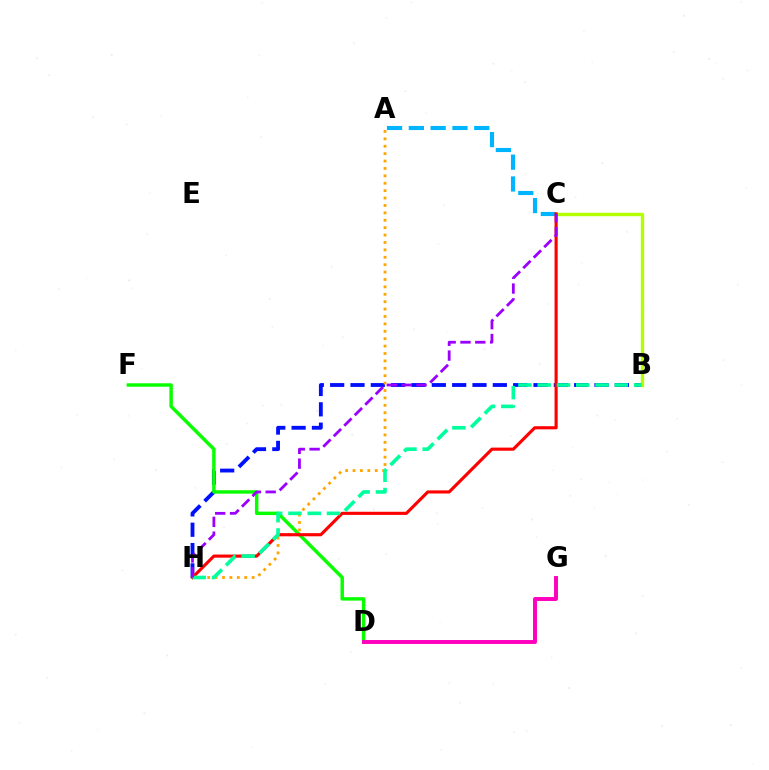{('B', 'H'): [{'color': '#0010ff', 'line_style': 'dashed', 'thickness': 2.76}, {'color': '#00ff9d', 'line_style': 'dashed', 'thickness': 2.62}], ('D', 'F'): [{'color': '#08ff00', 'line_style': 'solid', 'thickness': 2.48}], ('A', 'H'): [{'color': '#ffa500', 'line_style': 'dotted', 'thickness': 2.01}], ('B', 'C'): [{'color': '#b3ff00', 'line_style': 'solid', 'thickness': 2.43}], ('D', 'G'): [{'color': '#ff00bd', 'line_style': 'solid', 'thickness': 2.83}], ('A', 'C'): [{'color': '#00b5ff', 'line_style': 'dashed', 'thickness': 2.96}], ('C', 'H'): [{'color': '#ff0000', 'line_style': 'solid', 'thickness': 2.25}, {'color': '#9b00ff', 'line_style': 'dashed', 'thickness': 2.02}]}